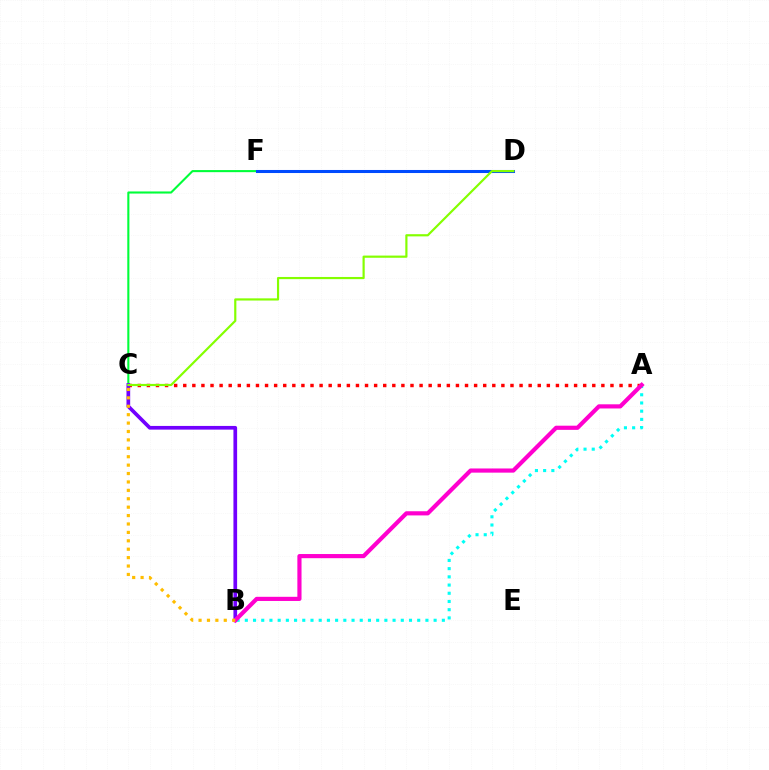{('A', 'C'): [{'color': '#ff0000', 'line_style': 'dotted', 'thickness': 2.47}], ('C', 'F'): [{'color': '#00ff39', 'line_style': 'solid', 'thickness': 1.51}], ('B', 'C'): [{'color': '#7200ff', 'line_style': 'solid', 'thickness': 2.66}, {'color': '#ffbd00', 'line_style': 'dotted', 'thickness': 2.28}], ('A', 'B'): [{'color': '#00fff6', 'line_style': 'dotted', 'thickness': 2.23}, {'color': '#ff00cf', 'line_style': 'solid', 'thickness': 3.0}], ('D', 'F'): [{'color': '#004bff', 'line_style': 'solid', 'thickness': 2.2}], ('C', 'D'): [{'color': '#84ff00', 'line_style': 'solid', 'thickness': 1.57}]}